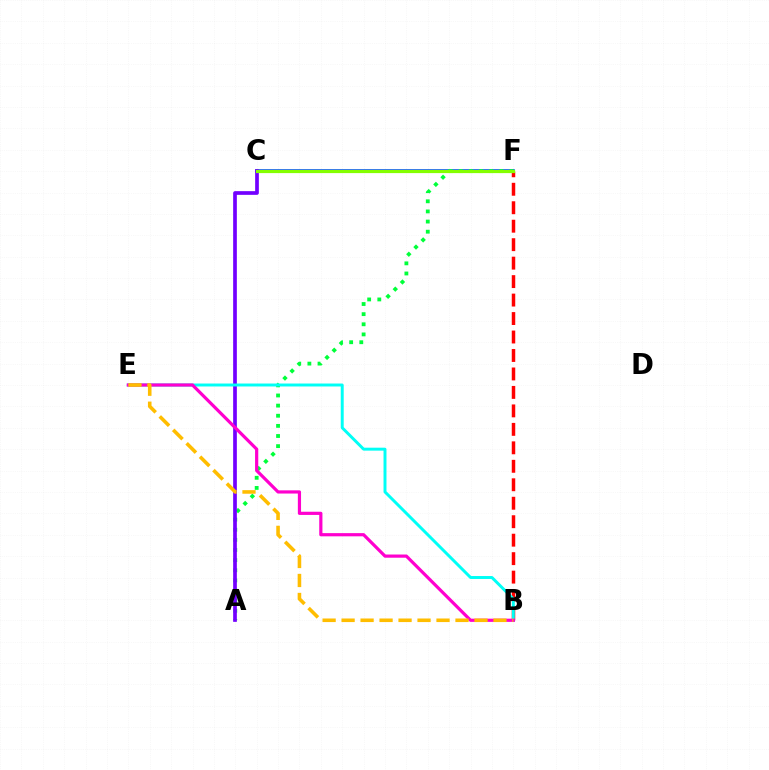{('B', 'F'): [{'color': '#ff0000', 'line_style': 'dashed', 'thickness': 2.51}], ('C', 'F'): [{'color': '#004bff', 'line_style': 'solid', 'thickness': 2.59}, {'color': '#84ff00', 'line_style': 'solid', 'thickness': 2.31}], ('A', 'F'): [{'color': '#00ff39', 'line_style': 'dotted', 'thickness': 2.75}], ('A', 'C'): [{'color': '#7200ff', 'line_style': 'solid', 'thickness': 2.66}], ('B', 'E'): [{'color': '#00fff6', 'line_style': 'solid', 'thickness': 2.12}, {'color': '#ff00cf', 'line_style': 'solid', 'thickness': 2.3}, {'color': '#ffbd00', 'line_style': 'dashed', 'thickness': 2.58}]}